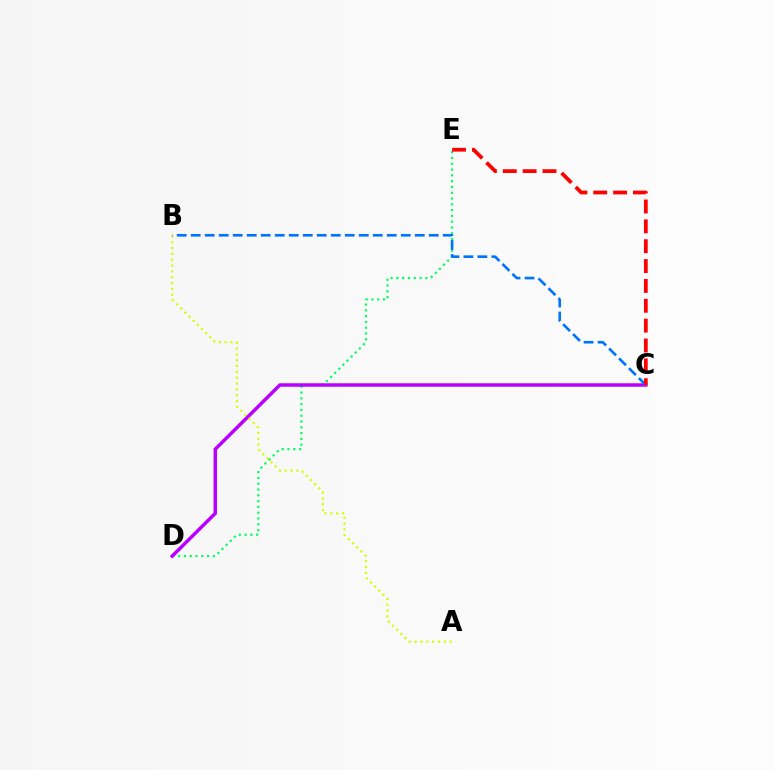{('D', 'E'): [{'color': '#00ff5c', 'line_style': 'dotted', 'thickness': 1.57}], ('C', 'D'): [{'color': '#b900ff', 'line_style': 'solid', 'thickness': 2.5}], ('A', 'B'): [{'color': '#d1ff00', 'line_style': 'dotted', 'thickness': 1.58}], ('B', 'C'): [{'color': '#0074ff', 'line_style': 'dashed', 'thickness': 1.9}], ('C', 'E'): [{'color': '#ff0000', 'line_style': 'dashed', 'thickness': 2.7}]}